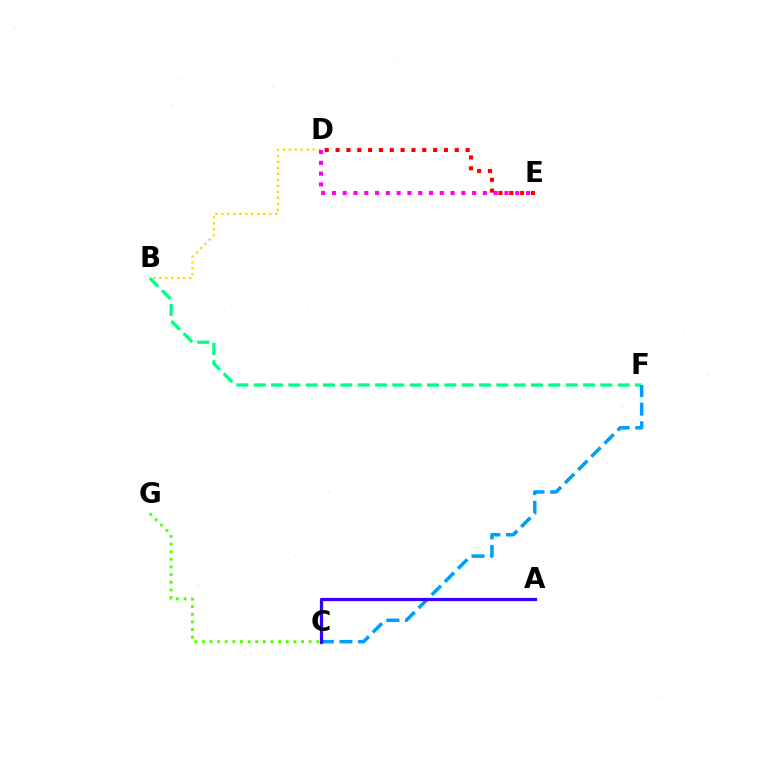{('B', 'F'): [{'color': '#00ff86', 'line_style': 'dashed', 'thickness': 2.35}], ('B', 'D'): [{'color': '#ffd500', 'line_style': 'dotted', 'thickness': 1.63}], ('C', 'F'): [{'color': '#009eff', 'line_style': 'dashed', 'thickness': 2.53}], ('C', 'G'): [{'color': '#4fff00', 'line_style': 'dotted', 'thickness': 2.07}], ('A', 'C'): [{'color': '#3700ff', 'line_style': 'solid', 'thickness': 2.31}], ('D', 'E'): [{'color': '#ff00ed', 'line_style': 'dotted', 'thickness': 2.93}, {'color': '#ff0000', 'line_style': 'dotted', 'thickness': 2.94}]}